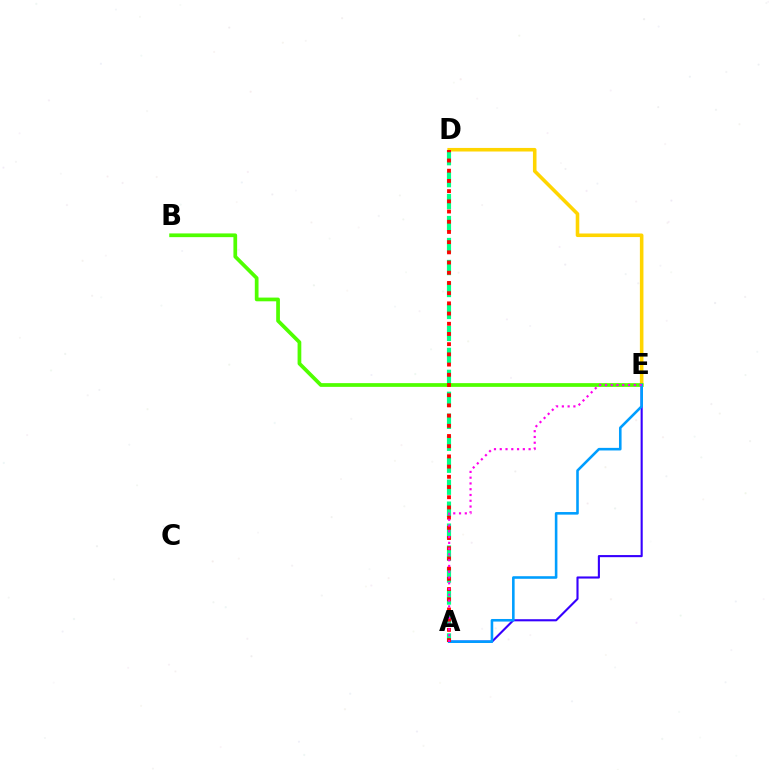{('A', 'D'): [{'color': '#00ff86', 'line_style': 'dashed', 'thickness': 2.98}, {'color': '#ff0000', 'line_style': 'dotted', 'thickness': 2.77}], ('A', 'E'): [{'color': '#3700ff', 'line_style': 'solid', 'thickness': 1.52}, {'color': '#009eff', 'line_style': 'solid', 'thickness': 1.86}, {'color': '#ff00ed', 'line_style': 'dotted', 'thickness': 1.57}], ('D', 'E'): [{'color': '#ffd500', 'line_style': 'solid', 'thickness': 2.57}], ('B', 'E'): [{'color': '#4fff00', 'line_style': 'solid', 'thickness': 2.68}]}